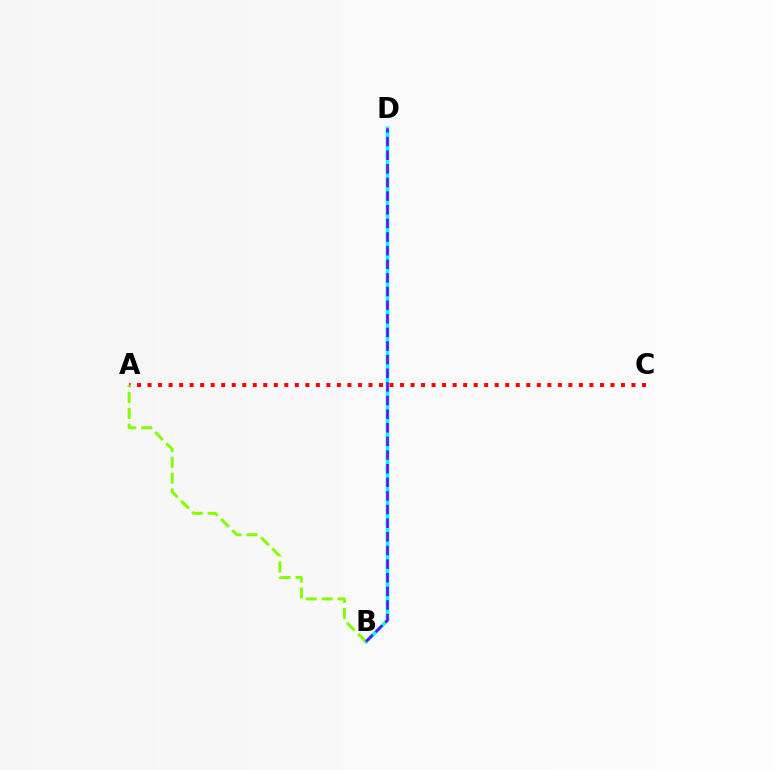{('B', 'D'): [{'color': '#00fff6', 'line_style': 'solid', 'thickness': 2.61}, {'color': '#7200ff', 'line_style': 'dashed', 'thickness': 1.85}], ('A', 'C'): [{'color': '#ff0000', 'line_style': 'dotted', 'thickness': 2.86}], ('A', 'B'): [{'color': '#84ff00', 'line_style': 'dashed', 'thickness': 2.16}]}